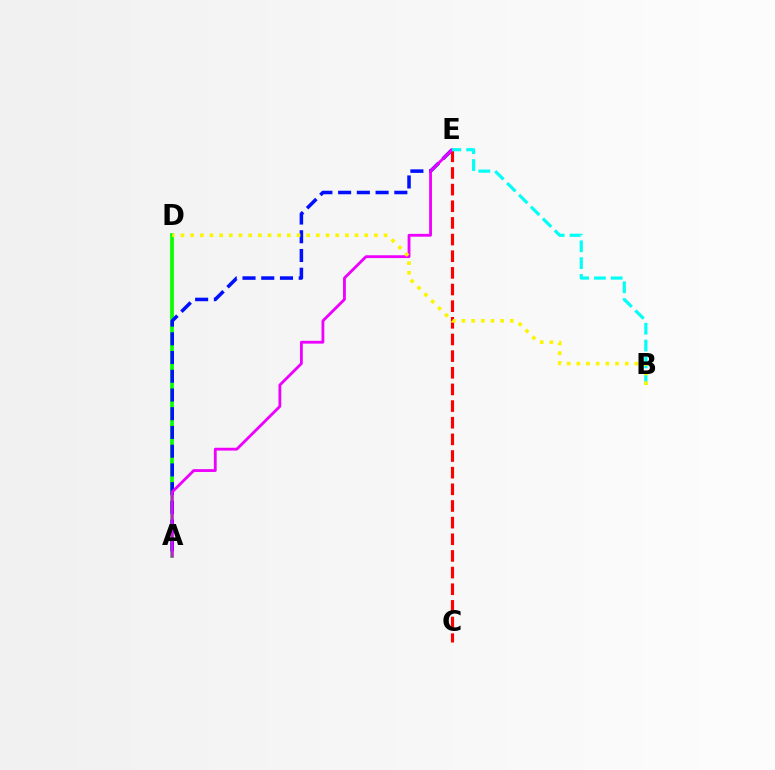{('A', 'D'): [{'color': '#08ff00', 'line_style': 'solid', 'thickness': 2.69}], ('A', 'E'): [{'color': '#0010ff', 'line_style': 'dashed', 'thickness': 2.54}, {'color': '#ee00ff', 'line_style': 'solid', 'thickness': 2.03}], ('C', 'E'): [{'color': '#ff0000', 'line_style': 'dashed', 'thickness': 2.26}], ('B', 'E'): [{'color': '#00fff6', 'line_style': 'dashed', 'thickness': 2.28}], ('B', 'D'): [{'color': '#fcf500', 'line_style': 'dotted', 'thickness': 2.63}]}